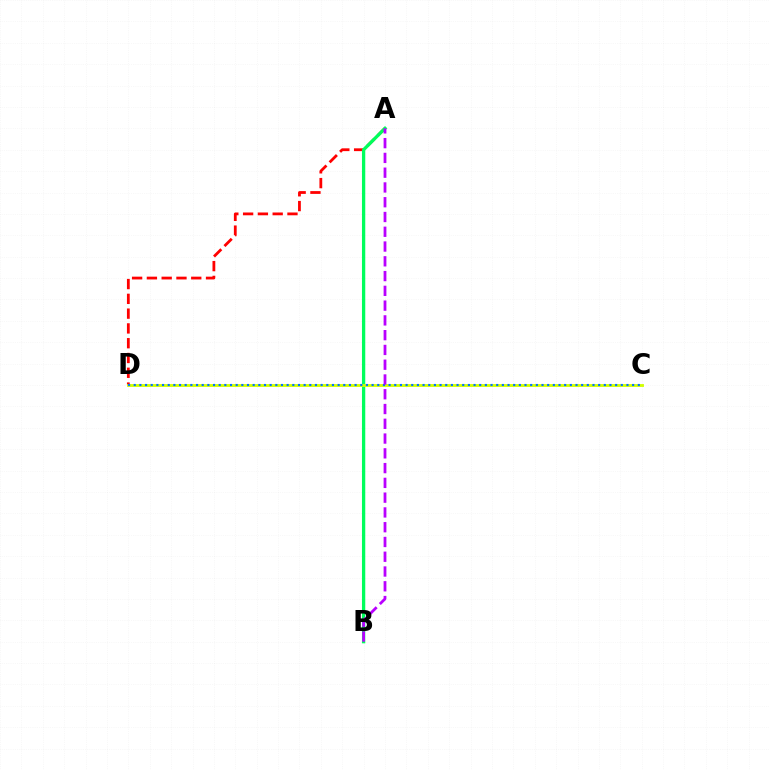{('A', 'D'): [{'color': '#ff0000', 'line_style': 'dashed', 'thickness': 2.01}], ('A', 'B'): [{'color': '#00ff5c', 'line_style': 'solid', 'thickness': 2.37}, {'color': '#b900ff', 'line_style': 'dashed', 'thickness': 2.01}], ('C', 'D'): [{'color': '#d1ff00', 'line_style': 'solid', 'thickness': 2.05}, {'color': '#0074ff', 'line_style': 'dotted', 'thickness': 1.54}]}